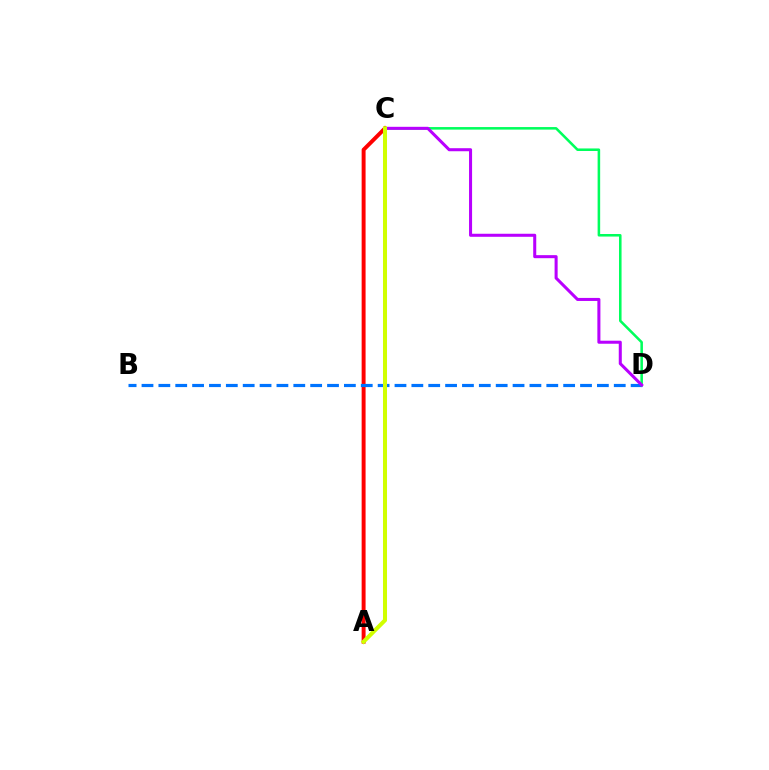{('A', 'C'): [{'color': '#ff0000', 'line_style': 'solid', 'thickness': 2.83}, {'color': '#d1ff00', 'line_style': 'solid', 'thickness': 2.9}], ('B', 'D'): [{'color': '#0074ff', 'line_style': 'dashed', 'thickness': 2.29}], ('C', 'D'): [{'color': '#00ff5c', 'line_style': 'solid', 'thickness': 1.84}, {'color': '#b900ff', 'line_style': 'solid', 'thickness': 2.19}]}